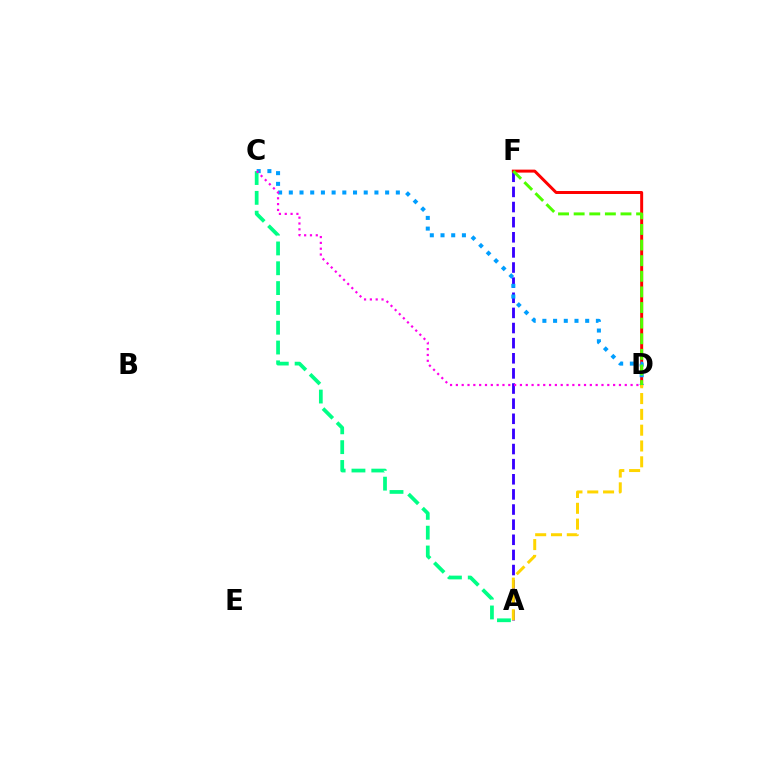{('A', 'F'): [{'color': '#3700ff', 'line_style': 'dashed', 'thickness': 2.05}], ('D', 'F'): [{'color': '#ff0000', 'line_style': 'solid', 'thickness': 2.14}, {'color': '#4fff00', 'line_style': 'dashed', 'thickness': 2.12}], ('C', 'D'): [{'color': '#009eff', 'line_style': 'dotted', 'thickness': 2.91}, {'color': '#ff00ed', 'line_style': 'dotted', 'thickness': 1.58}], ('A', 'D'): [{'color': '#ffd500', 'line_style': 'dashed', 'thickness': 2.15}], ('A', 'C'): [{'color': '#00ff86', 'line_style': 'dashed', 'thickness': 2.69}]}